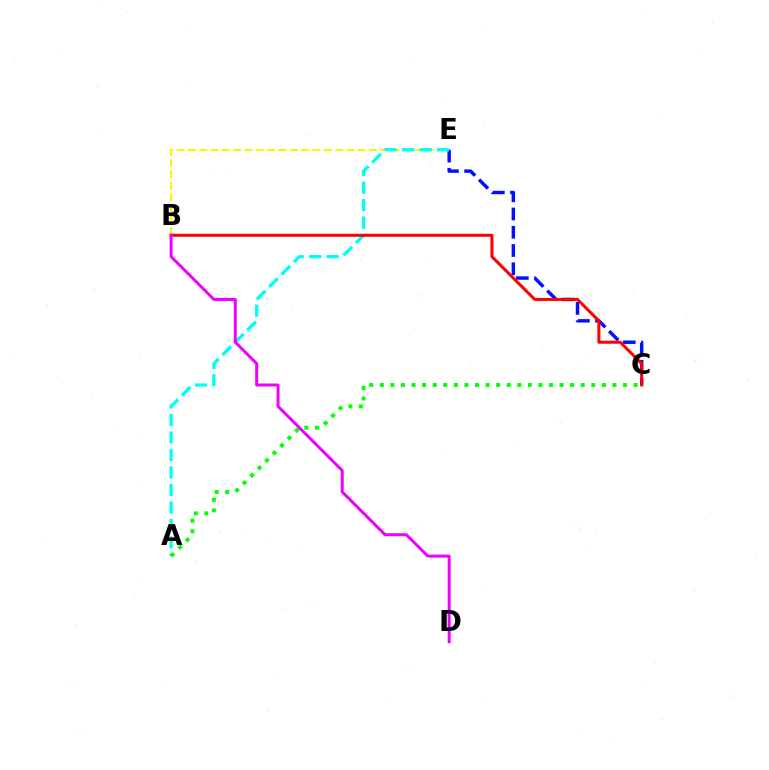{('C', 'E'): [{'color': '#0010ff', 'line_style': 'dashed', 'thickness': 2.48}], ('B', 'E'): [{'color': '#fcf500', 'line_style': 'dashed', 'thickness': 1.54}], ('A', 'E'): [{'color': '#00fff6', 'line_style': 'dashed', 'thickness': 2.37}], ('A', 'C'): [{'color': '#08ff00', 'line_style': 'dotted', 'thickness': 2.87}], ('B', 'C'): [{'color': '#ff0000', 'line_style': 'solid', 'thickness': 2.17}], ('B', 'D'): [{'color': '#ee00ff', 'line_style': 'solid', 'thickness': 2.15}]}